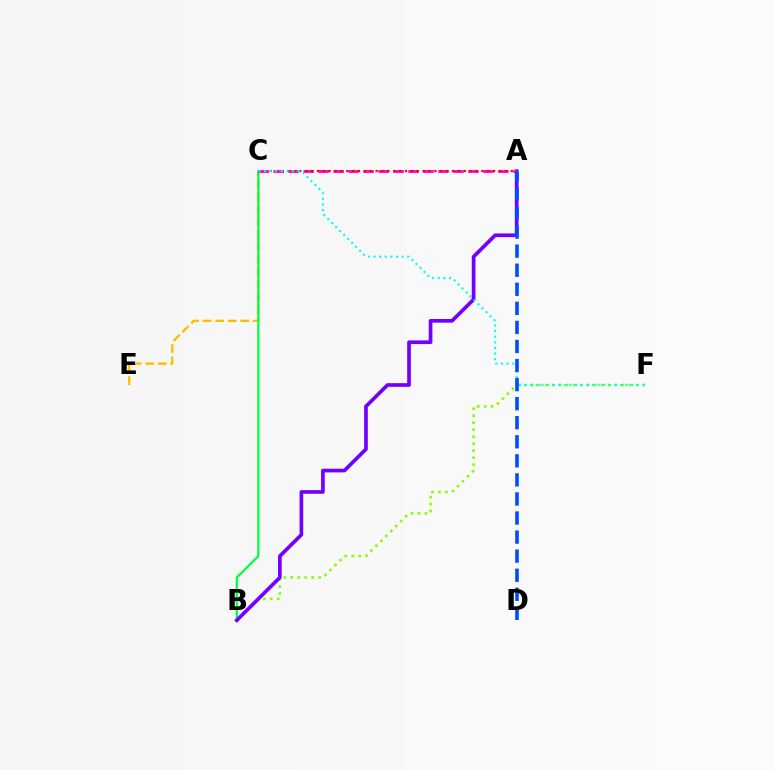{('C', 'E'): [{'color': '#ffbd00', 'line_style': 'dashed', 'thickness': 1.7}], ('B', 'F'): [{'color': '#84ff00', 'line_style': 'dotted', 'thickness': 1.9}], ('B', 'C'): [{'color': '#00ff39', 'line_style': 'solid', 'thickness': 1.59}], ('A', 'B'): [{'color': '#7200ff', 'line_style': 'solid', 'thickness': 2.65}], ('A', 'C'): [{'color': '#ff00cf', 'line_style': 'dashed', 'thickness': 2.04}, {'color': '#ff0000', 'line_style': 'dotted', 'thickness': 1.6}], ('C', 'F'): [{'color': '#00fff6', 'line_style': 'dotted', 'thickness': 1.53}], ('A', 'D'): [{'color': '#004bff', 'line_style': 'dashed', 'thickness': 2.59}]}